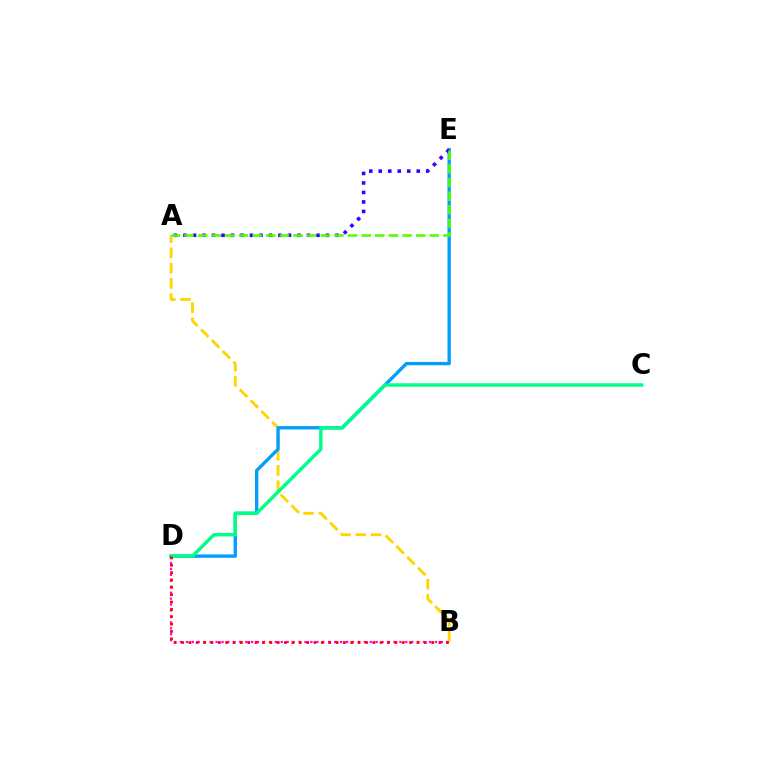{('B', 'D'): [{'color': '#ff00ed', 'line_style': 'dotted', 'thickness': 1.61}, {'color': '#ff0000', 'line_style': 'dotted', 'thickness': 2.0}], ('A', 'B'): [{'color': '#ffd500', 'line_style': 'dashed', 'thickness': 2.07}], ('D', 'E'): [{'color': '#009eff', 'line_style': 'solid', 'thickness': 2.41}], ('C', 'D'): [{'color': '#00ff86', 'line_style': 'solid', 'thickness': 2.48}], ('A', 'E'): [{'color': '#3700ff', 'line_style': 'dotted', 'thickness': 2.58}, {'color': '#4fff00', 'line_style': 'dashed', 'thickness': 1.85}]}